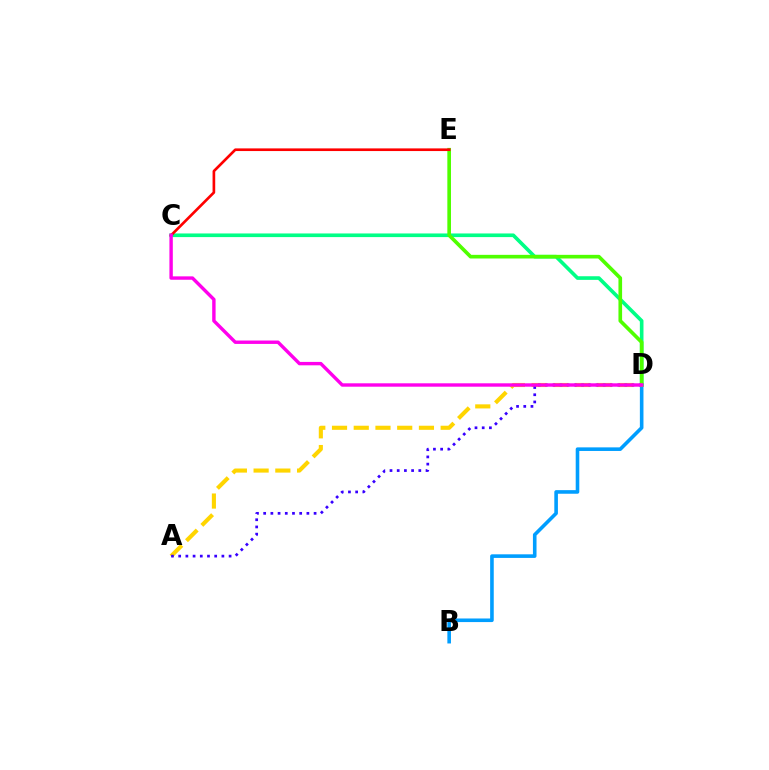{('C', 'D'): [{'color': '#00ff86', 'line_style': 'solid', 'thickness': 2.62}, {'color': '#ff00ed', 'line_style': 'solid', 'thickness': 2.45}], ('B', 'D'): [{'color': '#009eff', 'line_style': 'solid', 'thickness': 2.59}], ('D', 'E'): [{'color': '#4fff00', 'line_style': 'solid', 'thickness': 2.63}], ('A', 'D'): [{'color': '#ffd500', 'line_style': 'dashed', 'thickness': 2.95}, {'color': '#3700ff', 'line_style': 'dotted', 'thickness': 1.96}], ('C', 'E'): [{'color': '#ff0000', 'line_style': 'solid', 'thickness': 1.92}]}